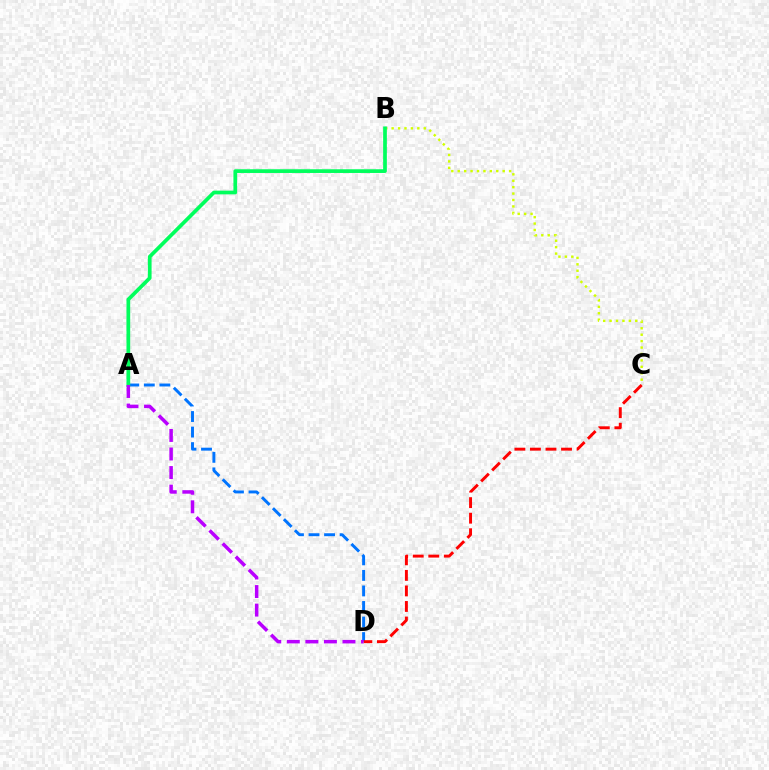{('A', 'D'): [{'color': '#0074ff', 'line_style': 'dashed', 'thickness': 2.11}, {'color': '#b900ff', 'line_style': 'dashed', 'thickness': 2.52}], ('B', 'C'): [{'color': '#d1ff00', 'line_style': 'dotted', 'thickness': 1.75}], ('A', 'B'): [{'color': '#00ff5c', 'line_style': 'solid', 'thickness': 2.67}], ('C', 'D'): [{'color': '#ff0000', 'line_style': 'dashed', 'thickness': 2.11}]}